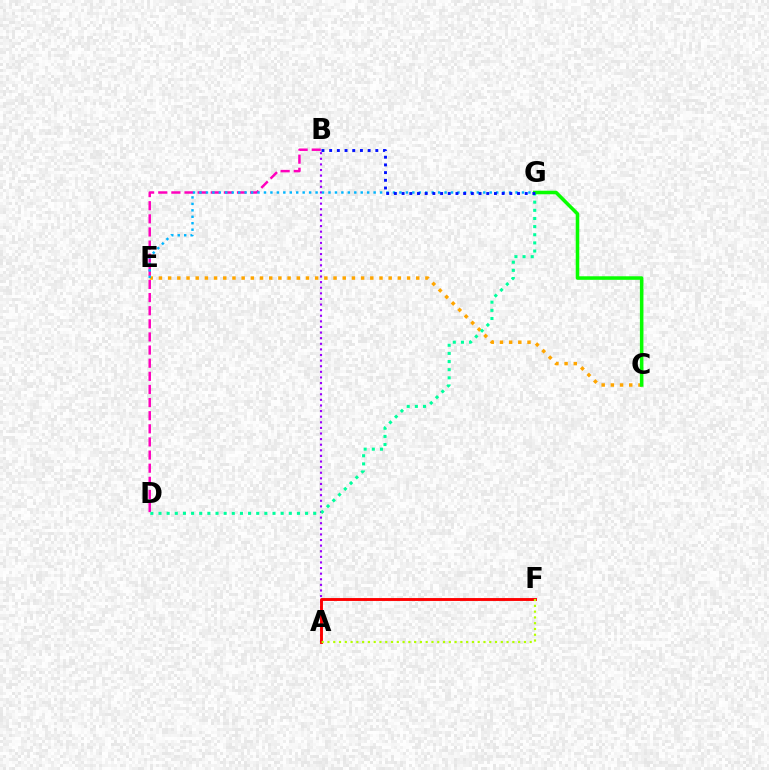{('B', 'D'): [{'color': '#ff00bd', 'line_style': 'dashed', 'thickness': 1.78}], ('A', 'B'): [{'color': '#9b00ff', 'line_style': 'dotted', 'thickness': 1.52}], ('C', 'E'): [{'color': '#ffa500', 'line_style': 'dotted', 'thickness': 2.5}], ('A', 'F'): [{'color': '#ff0000', 'line_style': 'solid', 'thickness': 2.08}, {'color': '#b3ff00', 'line_style': 'dotted', 'thickness': 1.57}], ('D', 'G'): [{'color': '#00ff9d', 'line_style': 'dotted', 'thickness': 2.21}], ('E', 'G'): [{'color': '#00b5ff', 'line_style': 'dotted', 'thickness': 1.75}], ('C', 'G'): [{'color': '#08ff00', 'line_style': 'solid', 'thickness': 2.55}], ('B', 'G'): [{'color': '#0010ff', 'line_style': 'dotted', 'thickness': 2.09}]}